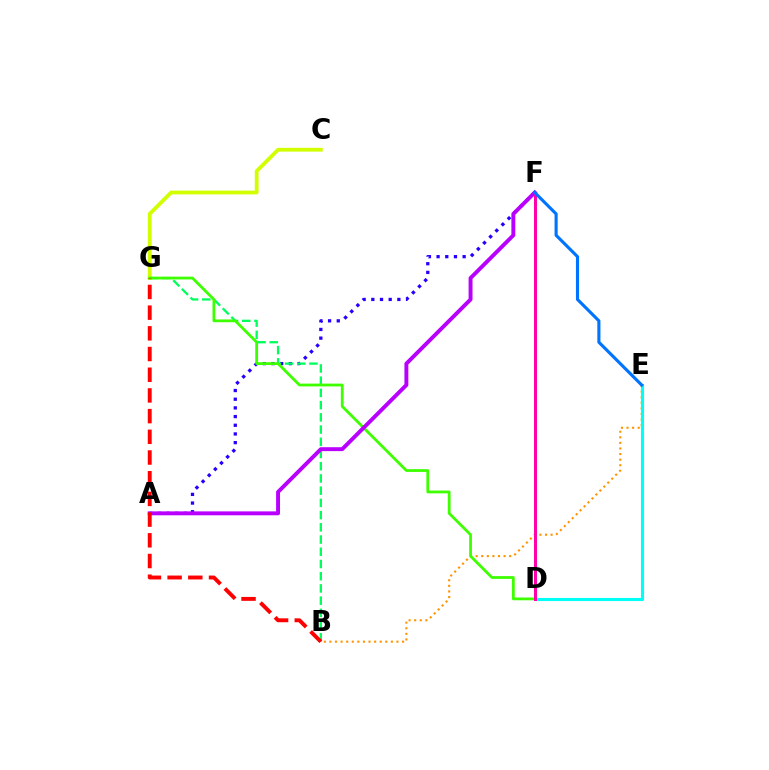{('A', 'F'): [{'color': '#2500ff', 'line_style': 'dotted', 'thickness': 2.36}, {'color': '#b900ff', 'line_style': 'solid', 'thickness': 2.82}], ('C', 'G'): [{'color': '#d1ff00', 'line_style': 'solid', 'thickness': 2.73}], ('B', 'G'): [{'color': '#00ff5c', 'line_style': 'dashed', 'thickness': 1.66}, {'color': '#ff0000', 'line_style': 'dashed', 'thickness': 2.81}], ('B', 'E'): [{'color': '#ff9400', 'line_style': 'dotted', 'thickness': 1.52}], ('D', 'G'): [{'color': '#3dff00', 'line_style': 'solid', 'thickness': 2.0}], ('D', 'E'): [{'color': '#00fff6', 'line_style': 'solid', 'thickness': 2.24}], ('D', 'F'): [{'color': '#ff00ac', 'line_style': 'solid', 'thickness': 2.16}], ('E', 'F'): [{'color': '#0074ff', 'line_style': 'solid', 'thickness': 2.24}]}